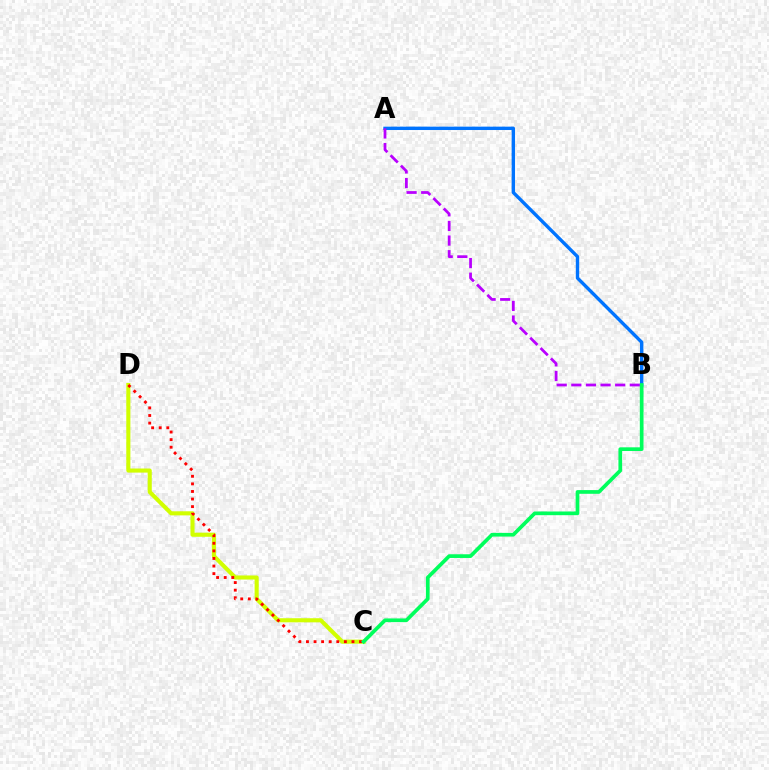{('C', 'D'): [{'color': '#d1ff00', 'line_style': 'solid', 'thickness': 2.95}, {'color': '#ff0000', 'line_style': 'dotted', 'thickness': 2.06}], ('A', 'B'): [{'color': '#0074ff', 'line_style': 'solid', 'thickness': 2.43}, {'color': '#b900ff', 'line_style': 'dashed', 'thickness': 1.99}], ('B', 'C'): [{'color': '#00ff5c', 'line_style': 'solid', 'thickness': 2.66}]}